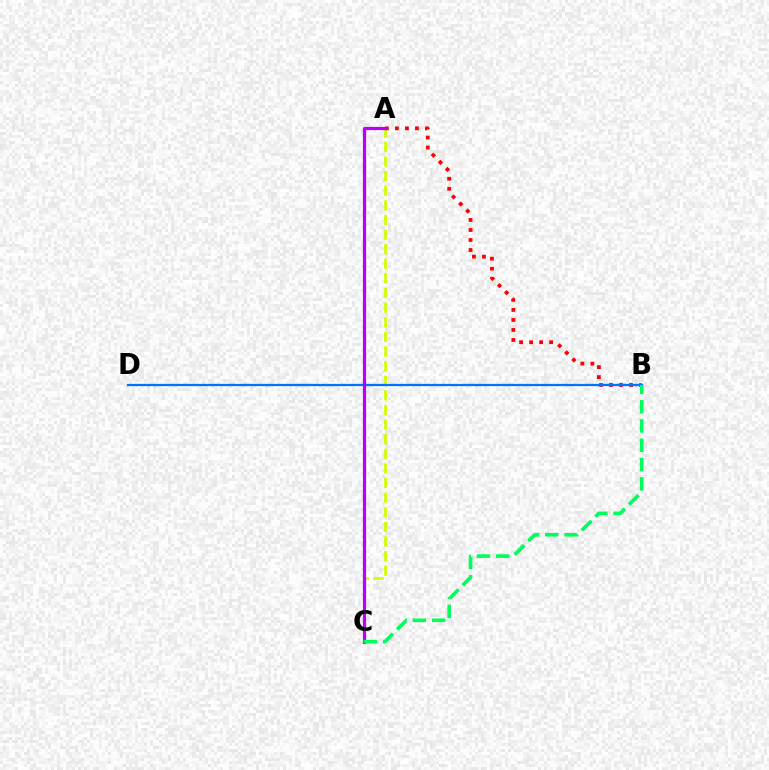{('A', 'C'): [{'color': '#d1ff00', 'line_style': 'dashed', 'thickness': 1.99}, {'color': '#b900ff', 'line_style': 'solid', 'thickness': 2.32}], ('A', 'B'): [{'color': '#ff0000', 'line_style': 'dotted', 'thickness': 2.72}], ('B', 'D'): [{'color': '#0074ff', 'line_style': 'solid', 'thickness': 1.64}], ('B', 'C'): [{'color': '#00ff5c', 'line_style': 'dashed', 'thickness': 2.62}]}